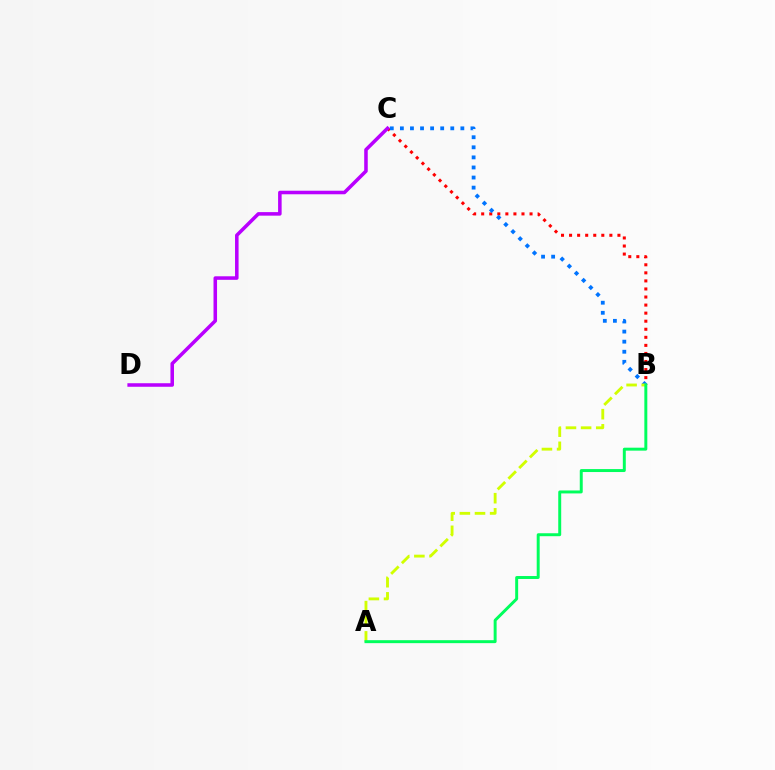{('B', 'C'): [{'color': '#ff0000', 'line_style': 'dotted', 'thickness': 2.19}, {'color': '#0074ff', 'line_style': 'dotted', 'thickness': 2.74}], ('A', 'B'): [{'color': '#d1ff00', 'line_style': 'dashed', 'thickness': 2.06}, {'color': '#00ff5c', 'line_style': 'solid', 'thickness': 2.13}], ('C', 'D'): [{'color': '#b900ff', 'line_style': 'solid', 'thickness': 2.55}]}